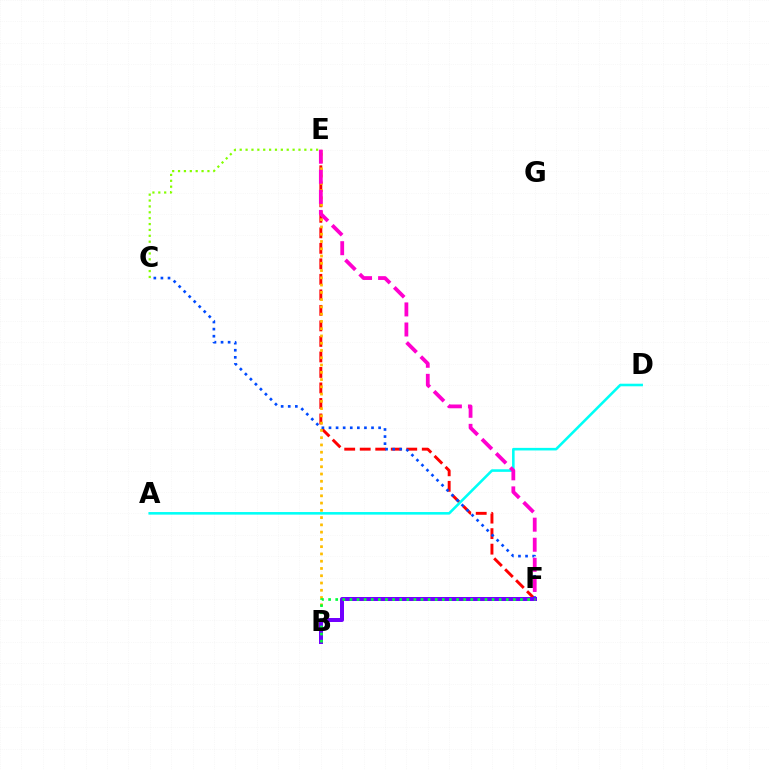{('E', 'F'): [{'color': '#ff0000', 'line_style': 'dashed', 'thickness': 2.11}, {'color': '#ff00cf', 'line_style': 'dashed', 'thickness': 2.73}], ('B', 'E'): [{'color': '#ffbd00', 'line_style': 'dotted', 'thickness': 1.97}], ('C', 'F'): [{'color': '#004bff', 'line_style': 'dotted', 'thickness': 1.93}], ('A', 'D'): [{'color': '#00fff6', 'line_style': 'solid', 'thickness': 1.86}], ('C', 'E'): [{'color': '#84ff00', 'line_style': 'dotted', 'thickness': 1.6}], ('B', 'F'): [{'color': '#7200ff', 'line_style': 'solid', 'thickness': 2.88}, {'color': '#00ff39', 'line_style': 'dotted', 'thickness': 1.93}]}